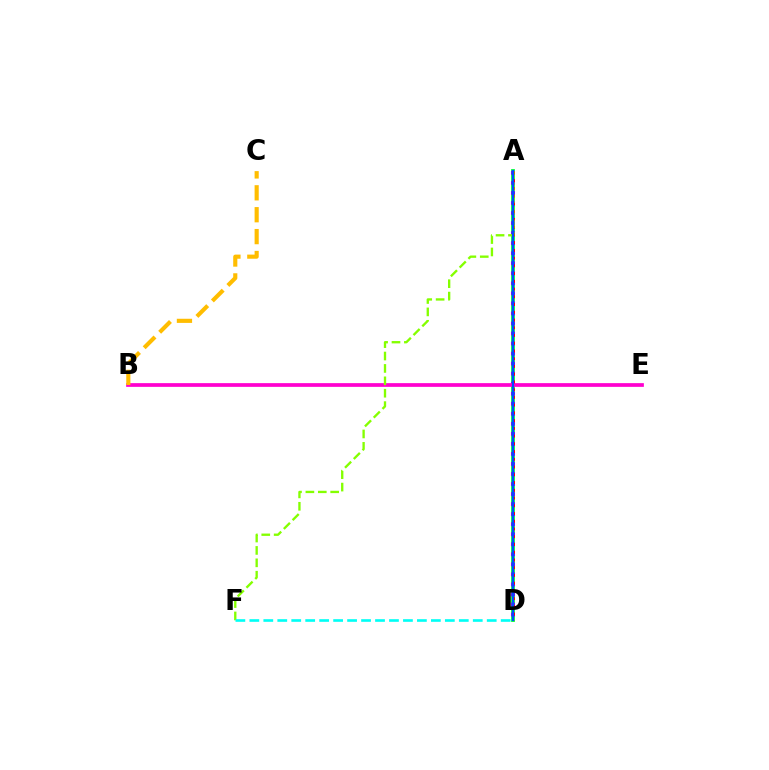{('A', 'D'): [{'color': '#00ff39', 'line_style': 'solid', 'thickness': 2.74}, {'color': '#7200ff', 'line_style': 'dotted', 'thickness': 2.73}, {'color': '#ff0000', 'line_style': 'dotted', 'thickness': 2.1}, {'color': '#004bff', 'line_style': 'solid', 'thickness': 1.53}], ('B', 'E'): [{'color': '#ff00cf', 'line_style': 'solid', 'thickness': 2.68}], ('A', 'F'): [{'color': '#84ff00', 'line_style': 'dashed', 'thickness': 1.68}], ('B', 'C'): [{'color': '#ffbd00', 'line_style': 'dashed', 'thickness': 2.97}], ('D', 'F'): [{'color': '#00fff6', 'line_style': 'dashed', 'thickness': 1.9}]}